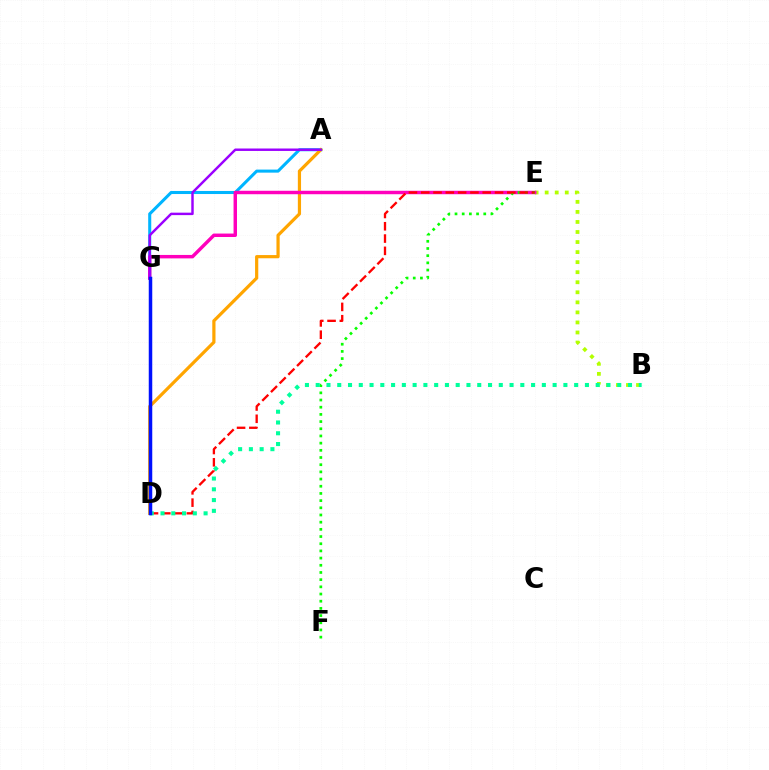{('A', 'G'): [{'color': '#00b5ff', 'line_style': 'solid', 'thickness': 2.2}, {'color': '#9b00ff', 'line_style': 'solid', 'thickness': 1.76}], ('A', 'D'): [{'color': '#ffa500', 'line_style': 'solid', 'thickness': 2.31}], ('B', 'E'): [{'color': '#b3ff00', 'line_style': 'dotted', 'thickness': 2.73}], ('E', 'G'): [{'color': '#ff00bd', 'line_style': 'solid', 'thickness': 2.48}], ('E', 'F'): [{'color': '#08ff00', 'line_style': 'dotted', 'thickness': 1.95}], ('D', 'E'): [{'color': '#ff0000', 'line_style': 'dashed', 'thickness': 1.67}], ('B', 'D'): [{'color': '#00ff9d', 'line_style': 'dotted', 'thickness': 2.93}], ('D', 'G'): [{'color': '#0010ff', 'line_style': 'solid', 'thickness': 2.52}]}